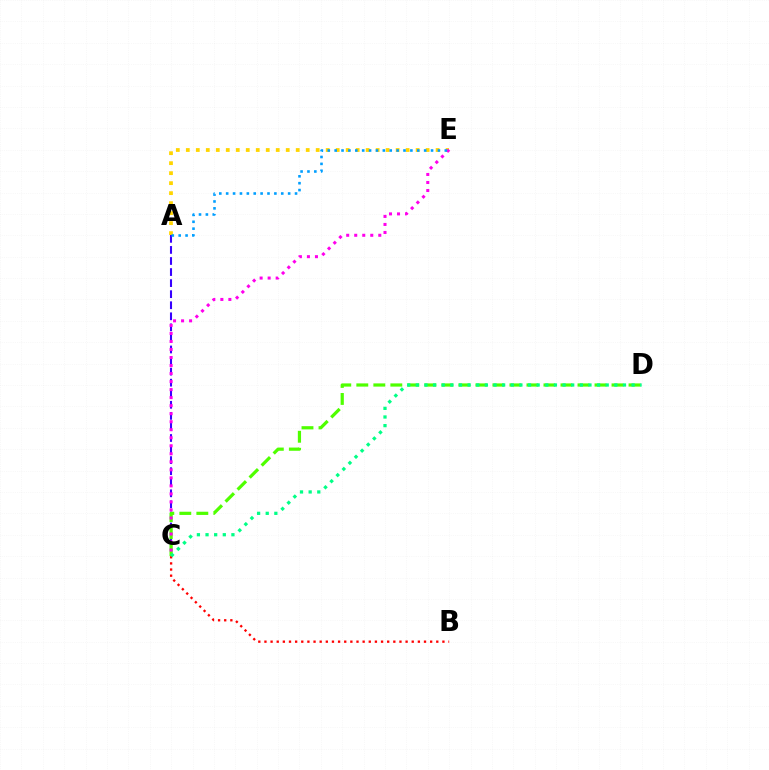{('A', 'C'): [{'color': '#3700ff', 'line_style': 'dashed', 'thickness': 1.5}], ('B', 'C'): [{'color': '#ff0000', 'line_style': 'dotted', 'thickness': 1.67}], ('A', 'E'): [{'color': '#ffd500', 'line_style': 'dotted', 'thickness': 2.71}, {'color': '#009eff', 'line_style': 'dotted', 'thickness': 1.87}], ('C', 'D'): [{'color': '#4fff00', 'line_style': 'dashed', 'thickness': 2.31}, {'color': '#00ff86', 'line_style': 'dotted', 'thickness': 2.35}], ('C', 'E'): [{'color': '#ff00ed', 'line_style': 'dotted', 'thickness': 2.18}]}